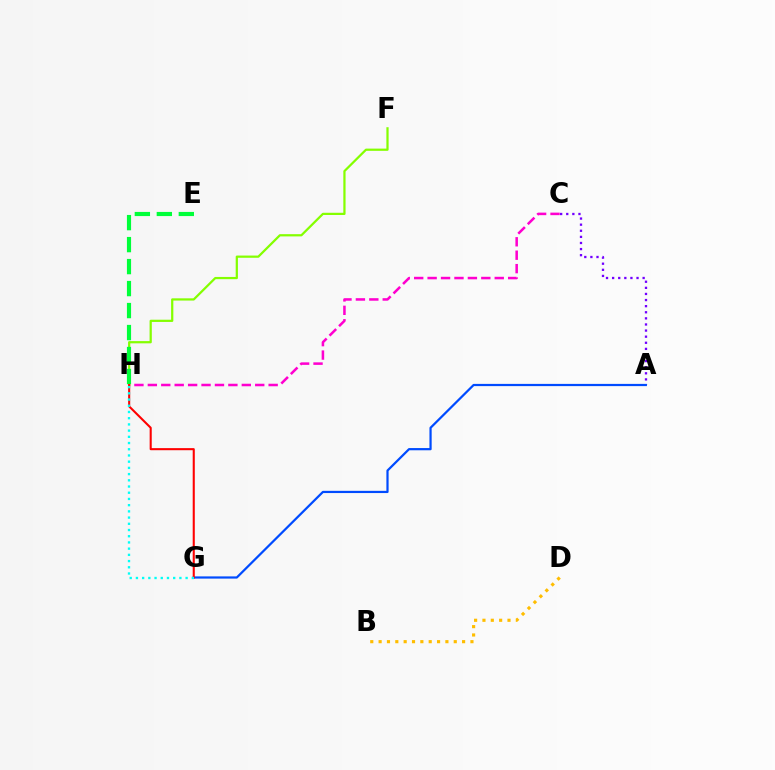{('C', 'H'): [{'color': '#ff00cf', 'line_style': 'dashed', 'thickness': 1.82}], ('F', 'H'): [{'color': '#84ff00', 'line_style': 'solid', 'thickness': 1.61}], ('A', 'C'): [{'color': '#7200ff', 'line_style': 'dotted', 'thickness': 1.66}], ('A', 'G'): [{'color': '#004bff', 'line_style': 'solid', 'thickness': 1.6}], ('E', 'H'): [{'color': '#00ff39', 'line_style': 'dashed', 'thickness': 2.99}], ('G', 'H'): [{'color': '#ff0000', 'line_style': 'solid', 'thickness': 1.5}, {'color': '#00fff6', 'line_style': 'dotted', 'thickness': 1.69}], ('B', 'D'): [{'color': '#ffbd00', 'line_style': 'dotted', 'thickness': 2.27}]}